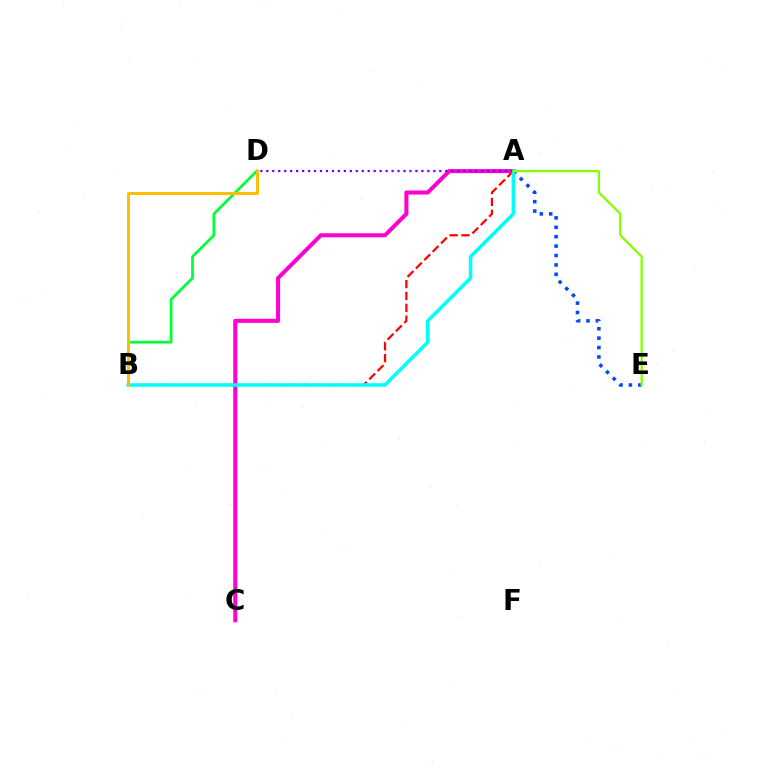{('A', 'B'): [{'color': '#ff0000', 'line_style': 'dashed', 'thickness': 1.61}, {'color': '#00fff6', 'line_style': 'solid', 'thickness': 2.53}], ('A', 'E'): [{'color': '#004bff', 'line_style': 'dotted', 'thickness': 2.56}, {'color': '#84ff00', 'line_style': 'solid', 'thickness': 1.65}], ('A', 'C'): [{'color': '#ff00cf', 'line_style': 'solid', 'thickness': 2.92}], ('B', 'D'): [{'color': '#00ff39', 'line_style': 'solid', 'thickness': 1.98}, {'color': '#ffbd00', 'line_style': 'solid', 'thickness': 2.13}], ('A', 'D'): [{'color': '#7200ff', 'line_style': 'dotted', 'thickness': 1.62}]}